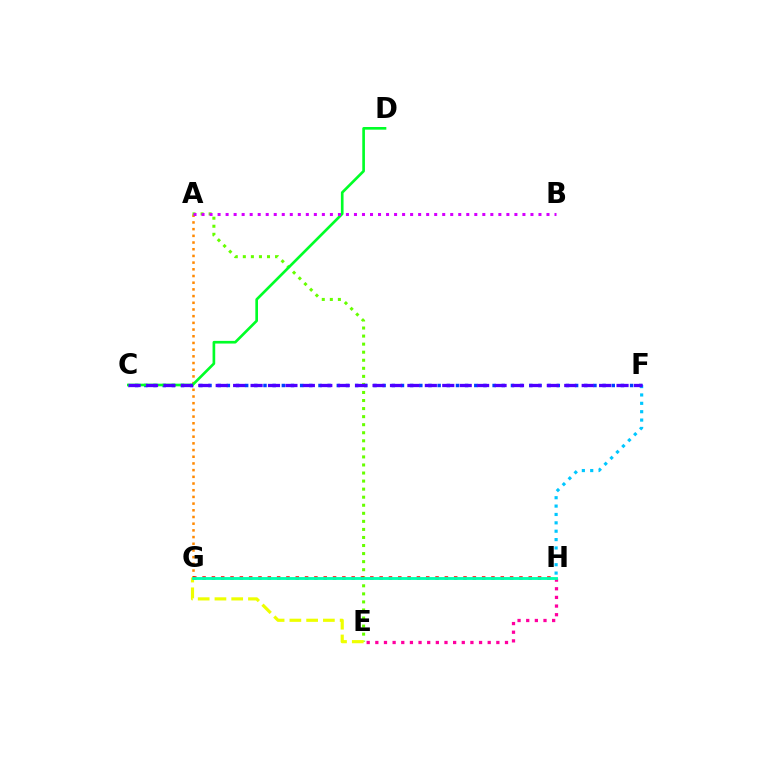{('A', 'G'): [{'color': '#ff8800', 'line_style': 'dotted', 'thickness': 1.82}], ('A', 'E'): [{'color': '#66ff00', 'line_style': 'dotted', 'thickness': 2.19}], ('F', 'H'): [{'color': '#00c7ff', 'line_style': 'dotted', 'thickness': 2.28}], ('C', 'F'): [{'color': '#003fff', 'line_style': 'dotted', 'thickness': 2.49}, {'color': '#4f00ff', 'line_style': 'dashed', 'thickness': 2.37}], ('E', 'G'): [{'color': '#eeff00', 'line_style': 'dashed', 'thickness': 2.28}], ('G', 'H'): [{'color': '#ff0000', 'line_style': 'dotted', 'thickness': 2.53}, {'color': '#00ffaf', 'line_style': 'solid', 'thickness': 2.05}], ('E', 'H'): [{'color': '#ff00a0', 'line_style': 'dotted', 'thickness': 2.35}], ('C', 'D'): [{'color': '#00ff27', 'line_style': 'solid', 'thickness': 1.91}], ('A', 'B'): [{'color': '#d600ff', 'line_style': 'dotted', 'thickness': 2.18}]}